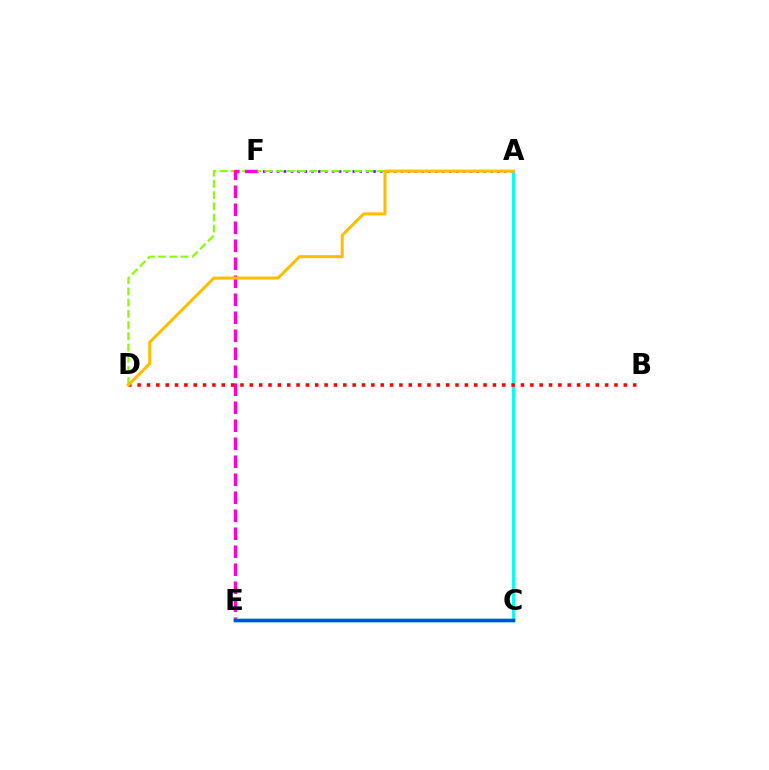{('A', 'F'): [{'color': '#7200ff', 'line_style': 'dotted', 'thickness': 1.87}], ('A', 'D'): [{'color': '#84ff00', 'line_style': 'dashed', 'thickness': 1.52}, {'color': '#ffbd00', 'line_style': 'solid', 'thickness': 2.19}], ('A', 'C'): [{'color': '#00fff6', 'line_style': 'solid', 'thickness': 2.12}], ('E', 'F'): [{'color': '#ff00cf', 'line_style': 'dashed', 'thickness': 2.45}], ('B', 'D'): [{'color': '#ff0000', 'line_style': 'dotted', 'thickness': 2.54}], ('C', 'E'): [{'color': '#00ff39', 'line_style': 'solid', 'thickness': 2.5}, {'color': '#004bff', 'line_style': 'solid', 'thickness': 2.48}]}